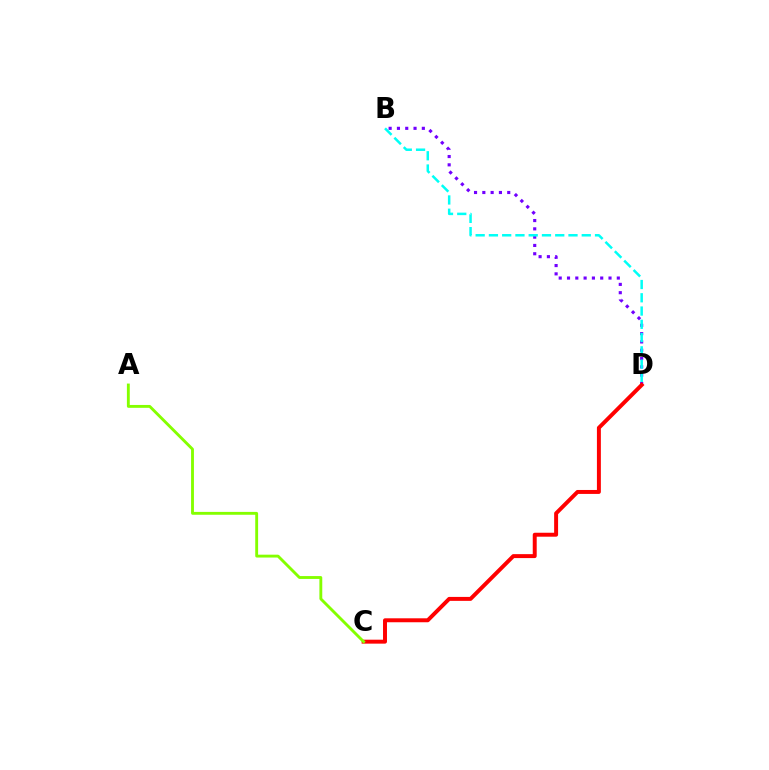{('B', 'D'): [{'color': '#7200ff', 'line_style': 'dotted', 'thickness': 2.26}, {'color': '#00fff6', 'line_style': 'dashed', 'thickness': 1.8}], ('C', 'D'): [{'color': '#ff0000', 'line_style': 'solid', 'thickness': 2.84}], ('A', 'C'): [{'color': '#84ff00', 'line_style': 'solid', 'thickness': 2.07}]}